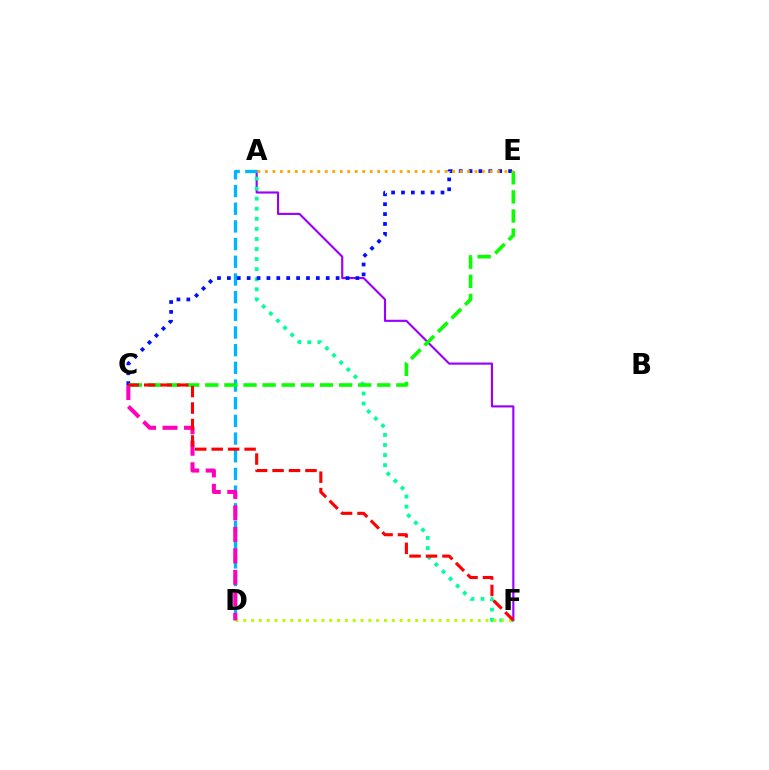{('A', 'F'): [{'color': '#9b00ff', 'line_style': 'solid', 'thickness': 1.54}, {'color': '#00ff9d', 'line_style': 'dotted', 'thickness': 2.73}], ('A', 'D'): [{'color': '#00b5ff', 'line_style': 'dashed', 'thickness': 2.4}], ('C', 'E'): [{'color': '#0010ff', 'line_style': 'dotted', 'thickness': 2.69}, {'color': '#08ff00', 'line_style': 'dashed', 'thickness': 2.6}], ('D', 'F'): [{'color': '#b3ff00', 'line_style': 'dotted', 'thickness': 2.12}], ('C', 'D'): [{'color': '#ff00bd', 'line_style': 'dashed', 'thickness': 2.92}], ('A', 'E'): [{'color': '#ffa500', 'line_style': 'dotted', 'thickness': 2.03}], ('C', 'F'): [{'color': '#ff0000', 'line_style': 'dashed', 'thickness': 2.24}]}